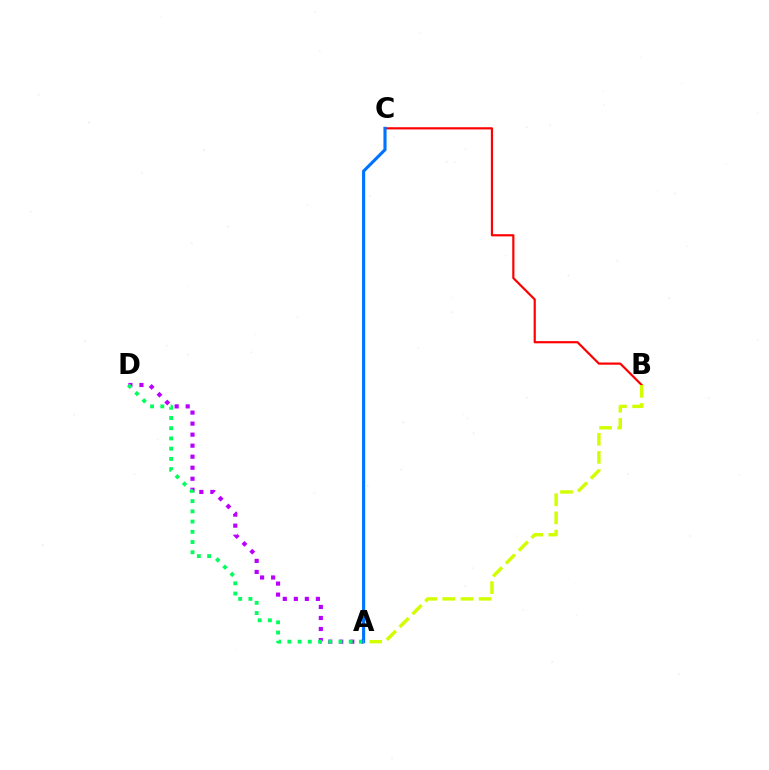{('A', 'D'): [{'color': '#b900ff', 'line_style': 'dotted', 'thickness': 3.0}, {'color': '#00ff5c', 'line_style': 'dotted', 'thickness': 2.78}], ('B', 'C'): [{'color': '#ff0000', 'line_style': 'solid', 'thickness': 1.58}], ('A', 'C'): [{'color': '#0074ff', 'line_style': 'solid', 'thickness': 2.25}], ('A', 'B'): [{'color': '#d1ff00', 'line_style': 'dashed', 'thickness': 2.46}]}